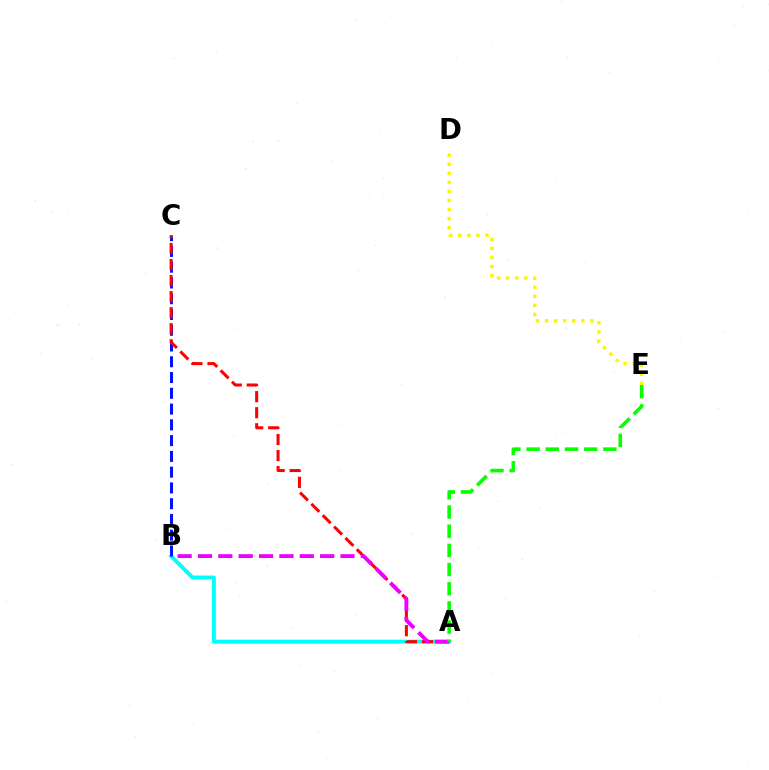{('A', 'B'): [{'color': '#00fff6', 'line_style': 'solid', 'thickness': 2.82}, {'color': '#ee00ff', 'line_style': 'dashed', 'thickness': 2.77}], ('B', 'C'): [{'color': '#0010ff', 'line_style': 'dashed', 'thickness': 2.14}], ('A', 'C'): [{'color': '#ff0000', 'line_style': 'dashed', 'thickness': 2.18}], ('D', 'E'): [{'color': '#fcf500', 'line_style': 'dotted', 'thickness': 2.46}], ('A', 'E'): [{'color': '#08ff00', 'line_style': 'dashed', 'thickness': 2.61}]}